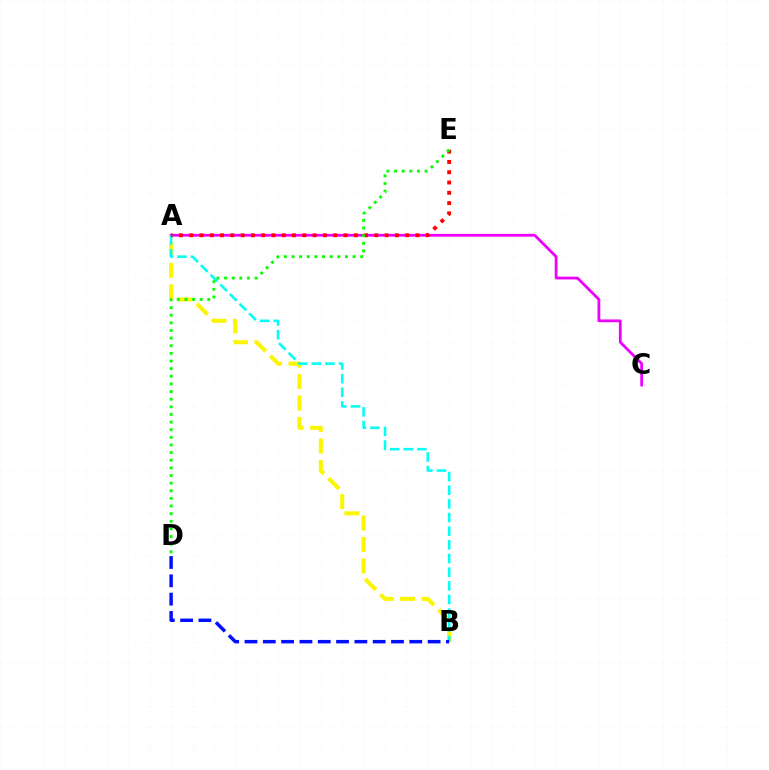{('A', 'B'): [{'color': '#fcf500', 'line_style': 'dashed', 'thickness': 2.91}, {'color': '#00fff6', 'line_style': 'dashed', 'thickness': 1.86}], ('A', 'C'): [{'color': '#ee00ff', 'line_style': 'solid', 'thickness': 2.0}], ('A', 'E'): [{'color': '#ff0000', 'line_style': 'dotted', 'thickness': 2.79}], ('D', 'E'): [{'color': '#08ff00', 'line_style': 'dotted', 'thickness': 2.07}], ('B', 'D'): [{'color': '#0010ff', 'line_style': 'dashed', 'thickness': 2.49}]}